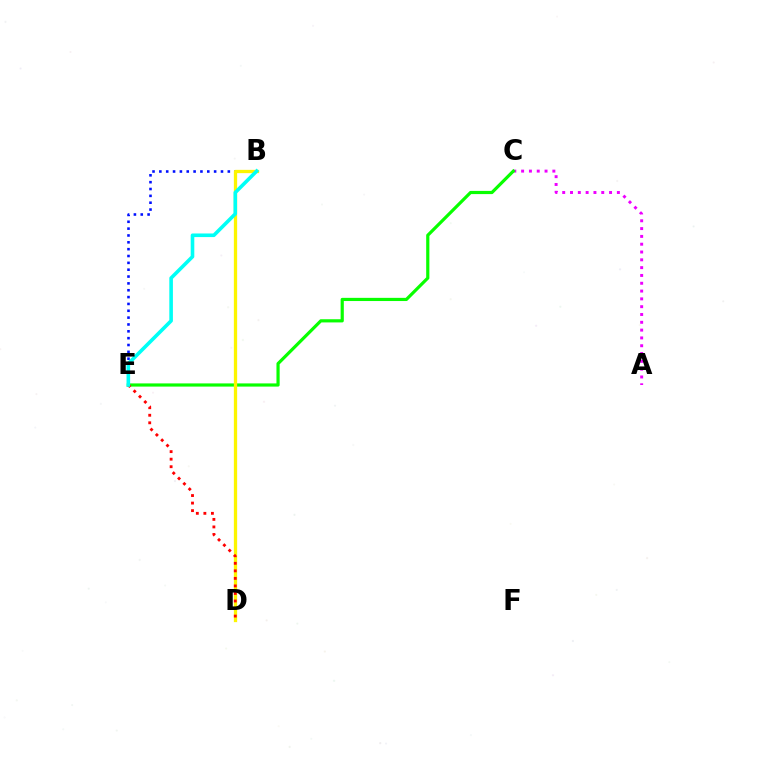{('B', 'E'): [{'color': '#0010ff', 'line_style': 'dotted', 'thickness': 1.86}, {'color': '#00fff6', 'line_style': 'solid', 'thickness': 2.6}], ('A', 'C'): [{'color': '#ee00ff', 'line_style': 'dotted', 'thickness': 2.12}], ('C', 'E'): [{'color': '#08ff00', 'line_style': 'solid', 'thickness': 2.29}], ('B', 'D'): [{'color': '#fcf500', 'line_style': 'solid', 'thickness': 2.36}], ('D', 'E'): [{'color': '#ff0000', 'line_style': 'dotted', 'thickness': 2.05}]}